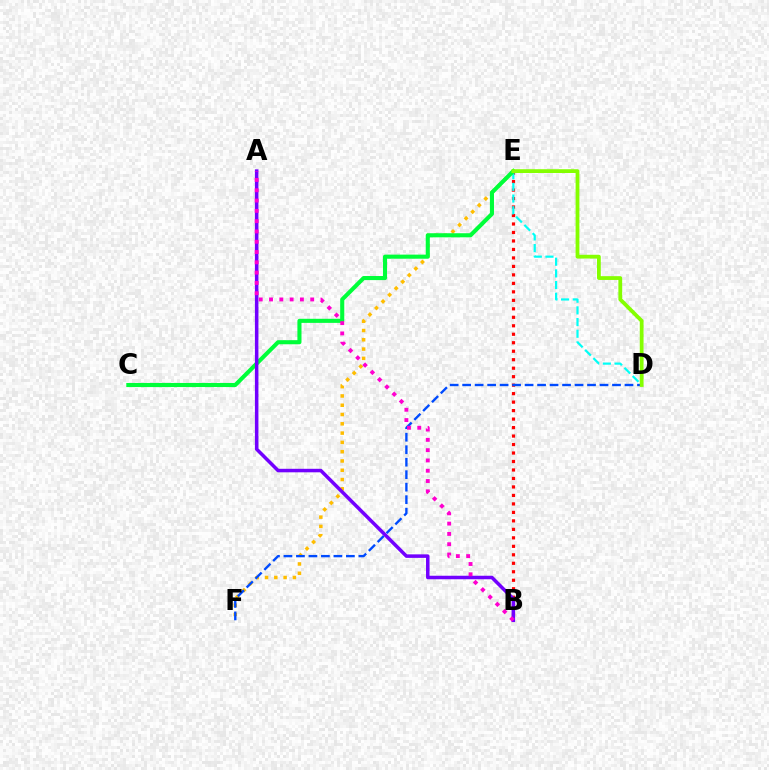{('B', 'E'): [{'color': '#ff0000', 'line_style': 'dotted', 'thickness': 2.3}], ('E', 'F'): [{'color': '#ffbd00', 'line_style': 'dotted', 'thickness': 2.52}], ('D', 'F'): [{'color': '#004bff', 'line_style': 'dashed', 'thickness': 1.7}], ('D', 'E'): [{'color': '#00fff6', 'line_style': 'dashed', 'thickness': 1.59}, {'color': '#84ff00', 'line_style': 'solid', 'thickness': 2.73}], ('C', 'E'): [{'color': '#00ff39', 'line_style': 'solid', 'thickness': 2.94}], ('A', 'B'): [{'color': '#7200ff', 'line_style': 'solid', 'thickness': 2.53}, {'color': '#ff00cf', 'line_style': 'dotted', 'thickness': 2.8}]}